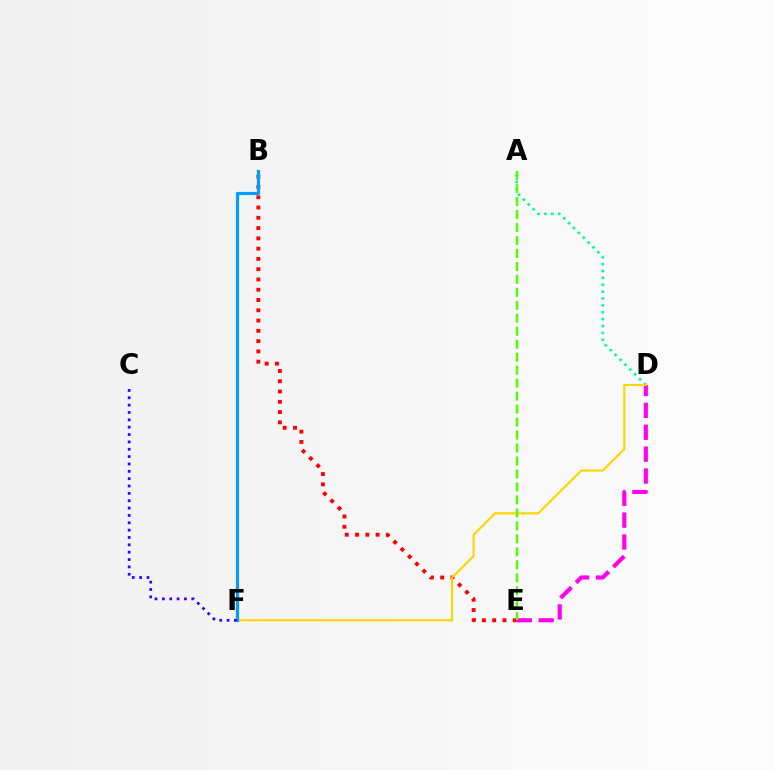{('A', 'D'): [{'color': '#00ff86', 'line_style': 'dotted', 'thickness': 1.87}], ('D', 'E'): [{'color': '#ff00ed', 'line_style': 'dashed', 'thickness': 2.97}], ('B', 'E'): [{'color': '#ff0000', 'line_style': 'dotted', 'thickness': 2.79}], ('D', 'F'): [{'color': '#ffd500', 'line_style': 'solid', 'thickness': 1.54}], ('B', 'F'): [{'color': '#009eff', 'line_style': 'solid', 'thickness': 2.29}], ('C', 'F'): [{'color': '#3700ff', 'line_style': 'dotted', 'thickness': 2.0}], ('A', 'E'): [{'color': '#4fff00', 'line_style': 'dashed', 'thickness': 1.76}]}